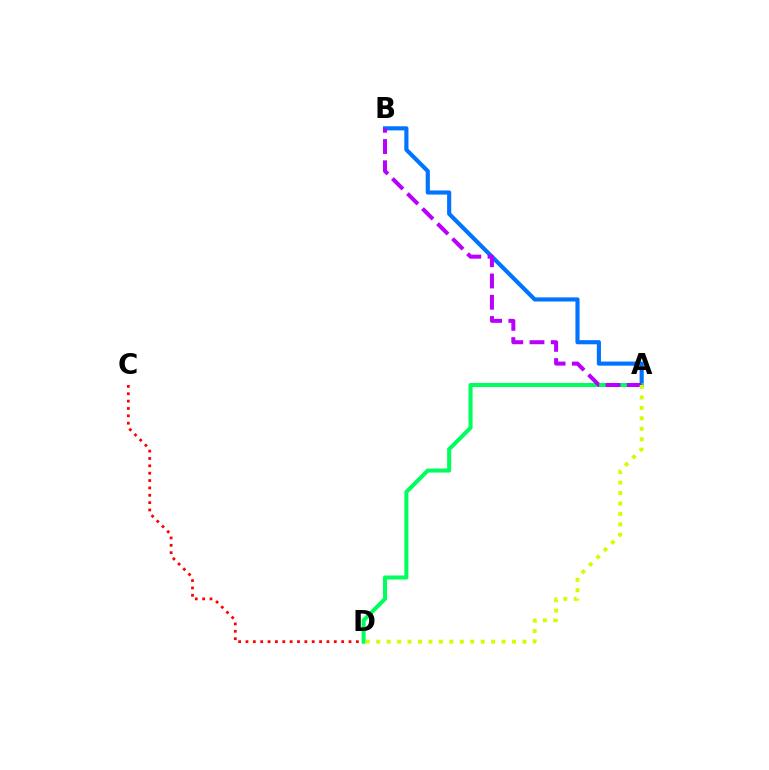{('C', 'D'): [{'color': '#ff0000', 'line_style': 'dotted', 'thickness': 2.0}], ('A', 'B'): [{'color': '#0074ff', 'line_style': 'solid', 'thickness': 2.97}, {'color': '#b900ff', 'line_style': 'dashed', 'thickness': 2.89}], ('A', 'D'): [{'color': '#00ff5c', 'line_style': 'solid', 'thickness': 2.91}, {'color': '#d1ff00', 'line_style': 'dotted', 'thickness': 2.84}]}